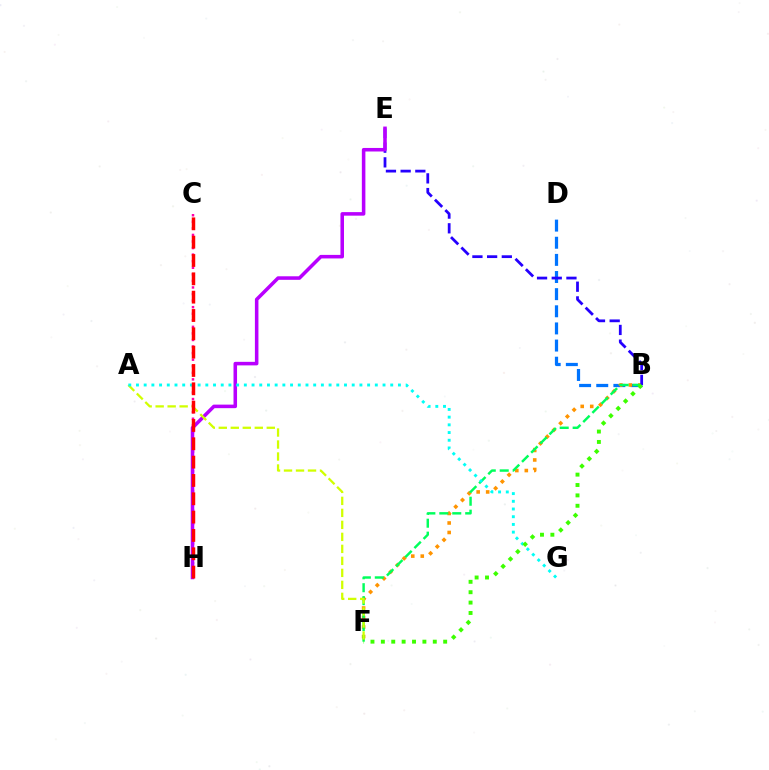{('B', 'D'): [{'color': '#0074ff', 'line_style': 'dashed', 'thickness': 2.33}], ('C', 'H'): [{'color': '#ff00ac', 'line_style': 'dotted', 'thickness': 1.78}, {'color': '#ff0000', 'line_style': 'dashed', 'thickness': 2.49}], ('B', 'F'): [{'color': '#ff9400', 'line_style': 'dotted', 'thickness': 2.58}, {'color': '#00ff5c', 'line_style': 'dashed', 'thickness': 1.76}, {'color': '#3dff00', 'line_style': 'dotted', 'thickness': 2.82}], ('B', 'E'): [{'color': '#2500ff', 'line_style': 'dashed', 'thickness': 2.0}], ('E', 'H'): [{'color': '#b900ff', 'line_style': 'solid', 'thickness': 2.55}], ('A', 'F'): [{'color': '#d1ff00', 'line_style': 'dashed', 'thickness': 1.63}], ('A', 'G'): [{'color': '#00fff6', 'line_style': 'dotted', 'thickness': 2.09}]}